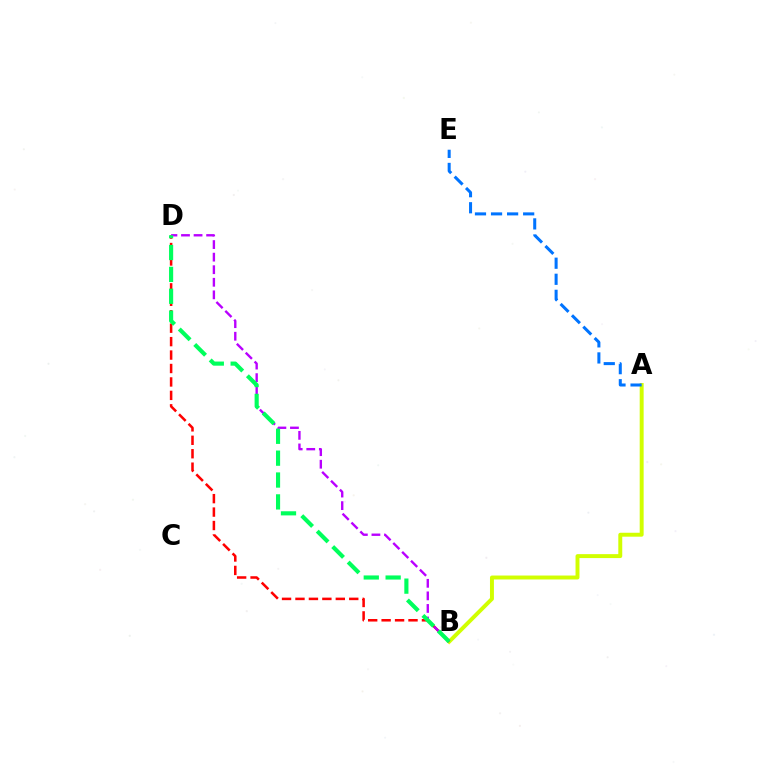{('A', 'B'): [{'color': '#d1ff00', 'line_style': 'solid', 'thickness': 2.84}], ('B', 'D'): [{'color': '#ff0000', 'line_style': 'dashed', 'thickness': 1.83}, {'color': '#b900ff', 'line_style': 'dashed', 'thickness': 1.71}, {'color': '#00ff5c', 'line_style': 'dashed', 'thickness': 2.97}], ('A', 'E'): [{'color': '#0074ff', 'line_style': 'dashed', 'thickness': 2.18}]}